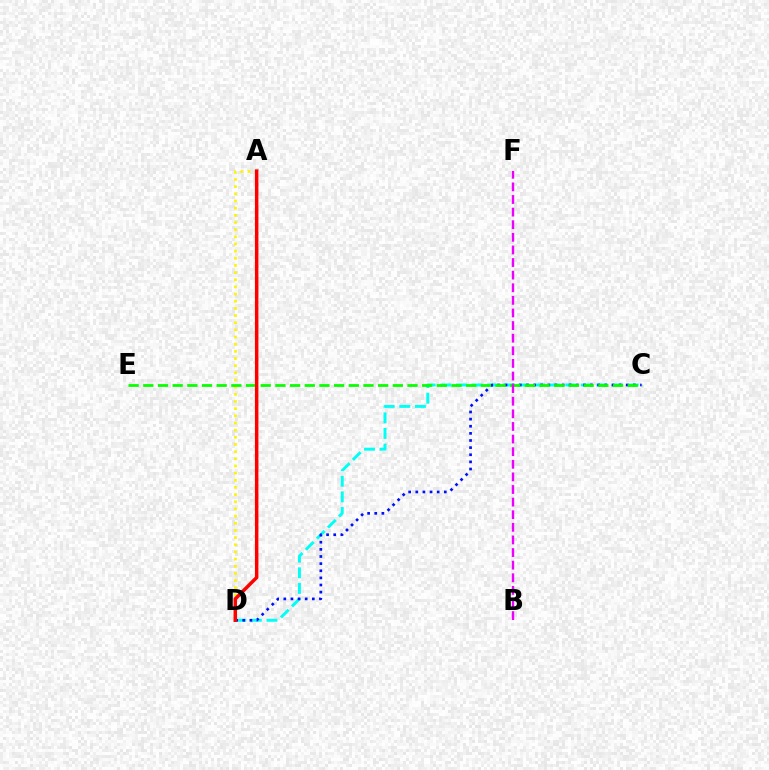{('C', 'D'): [{'color': '#00fff6', 'line_style': 'dashed', 'thickness': 2.12}, {'color': '#0010ff', 'line_style': 'dotted', 'thickness': 1.94}], ('A', 'D'): [{'color': '#fcf500', 'line_style': 'dotted', 'thickness': 1.95}, {'color': '#ff0000', 'line_style': 'solid', 'thickness': 2.51}], ('C', 'E'): [{'color': '#08ff00', 'line_style': 'dashed', 'thickness': 1.99}], ('B', 'F'): [{'color': '#ee00ff', 'line_style': 'dashed', 'thickness': 1.71}]}